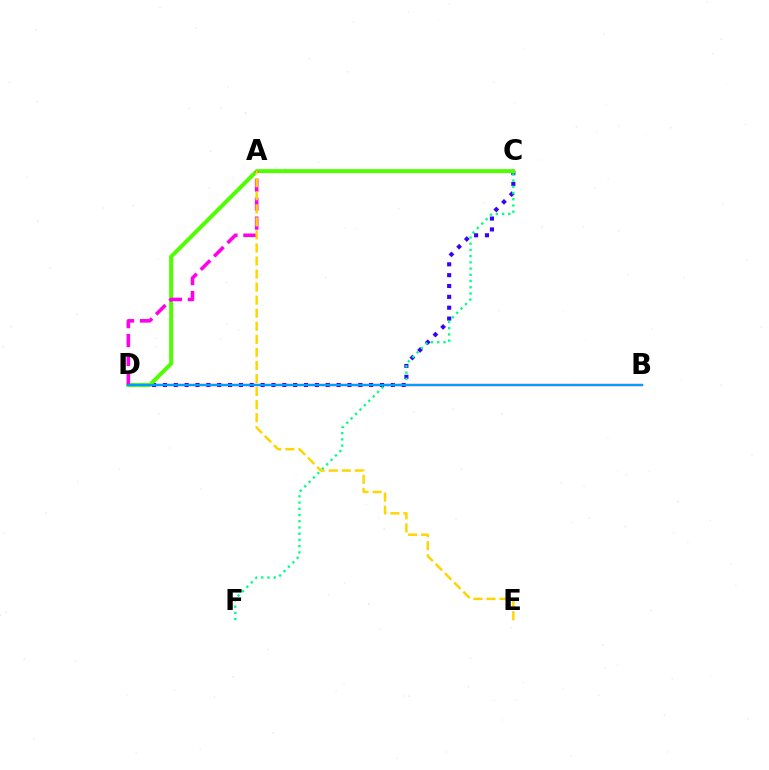{('C', 'D'): [{'color': '#3700ff', 'line_style': 'dotted', 'thickness': 2.95}, {'color': '#4fff00', 'line_style': 'solid', 'thickness': 2.86}], ('B', 'D'): [{'color': '#ff0000', 'line_style': 'solid', 'thickness': 1.65}, {'color': '#009eff', 'line_style': 'solid', 'thickness': 1.54}], ('A', 'D'): [{'color': '#ff00ed', 'line_style': 'dashed', 'thickness': 2.57}], ('C', 'F'): [{'color': '#00ff86', 'line_style': 'dotted', 'thickness': 1.69}], ('A', 'E'): [{'color': '#ffd500', 'line_style': 'dashed', 'thickness': 1.77}]}